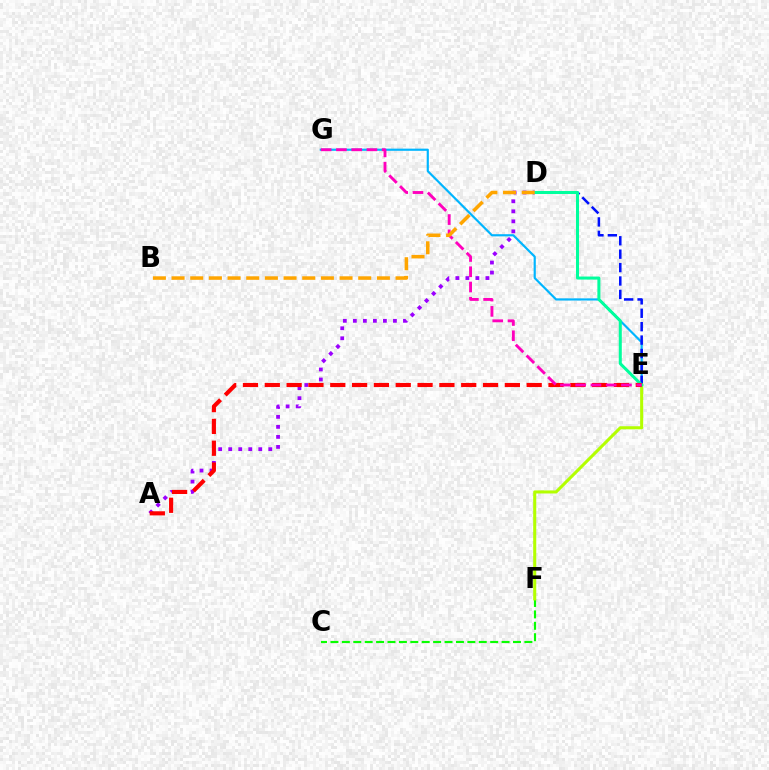{('E', 'G'): [{'color': '#00b5ff', 'line_style': 'solid', 'thickness': 1.56}, {'color': '#ff00bd', 'line_style': 'dashed', 'thickness': 2.07}], ('D', 'E'): [{'color': '#0010ff', 'line_style': 'dashed', 'thickness': 1.82}, {'color': '#00ff9d', 'line_style': 'solid', 'thickness': 2.18}], ('C', 'F'): [{'color': '#08ff00', 'line_style': 'dashed', 'thickness': 1.55}], ('E', 'F'): [{'color': '#b3ff00', 'line_style': 'solid', 'thickness': 2.2}], ('A', 'D'): [{'color': '#9b00ff', 'line_style': 'dotted', 'thickness': 2.72}], ('A', 'E'): [{'color': '#ff0000', 'line_style': 'dashed', 'thickness': 2.96}], ('B', 'D'): [{'color': '#ffa500', 'line_style': 'dashed', 'thickness': 2.54}]}